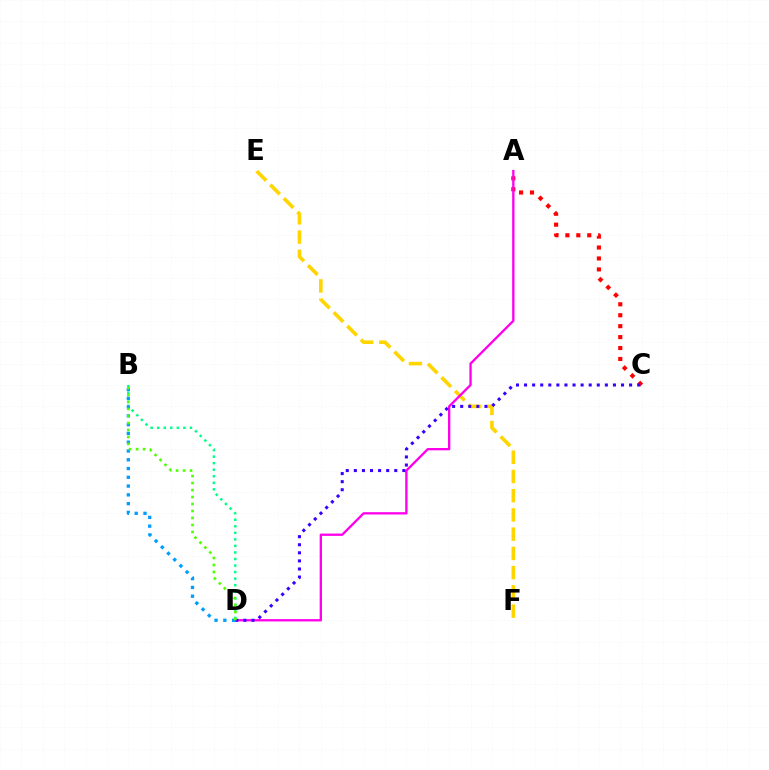{('A', 'C'): [{'color': '#ff0000', 'line_style': 'dotted', 'thickness': 2.97}], ('E', 'F'): [{'color': '#ffd500', 'line_style': 'dashed', 'thickness': 2.61}], ('A', 'D'): [{'color': '#ff00ed', 'line_style': 'solid', 'thickness': 1.68}], ('C', 'D'): [{'color': '#3700ff', 'line_style': 'dotted', 'thickness': 2.2}], ('B', 'D'): [{'color': '#00ff86', 'line_style': 'dotted', 'thickness': 1.78}, {'color': '#009eff', 'line_style': 'dotted', 'thickness': 2.38}, {'color': '#4fff00', 'line_style': 'dotted', 'thickness': 1.9}]}